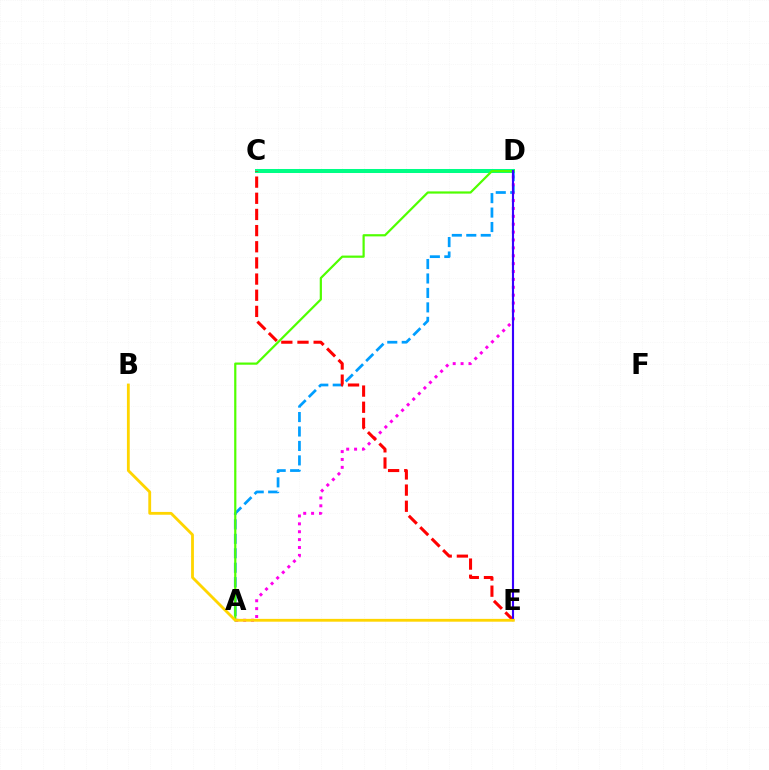{('C', 'D'): [{'color': '#00ff86', 'line_style': 'solid', 'thickness': 2.89}], ('A', 'D'): [{'color': '#ff00ed', 'line_style': 'dotted', 'thickness': 2.14}, {'color': '#009eff', 'line_style': 'dashed', 'thickness': 1.96}, {'color': '#4fff00', 'line_style': 'solid', 'thickness': 1.59}], ('C', 'E'): [{'color': '#ff0000', 'line_style': 'dashed', 'thickness': 2.2}], ('D', 'E'): [{'color': '#3700ff', 'line_style': 'solid', 'thickness': 1.53}], ('B', 'E'): [{'color': '#ffd500', 'line_style': 'solid', 'thickness': 2.03}]}